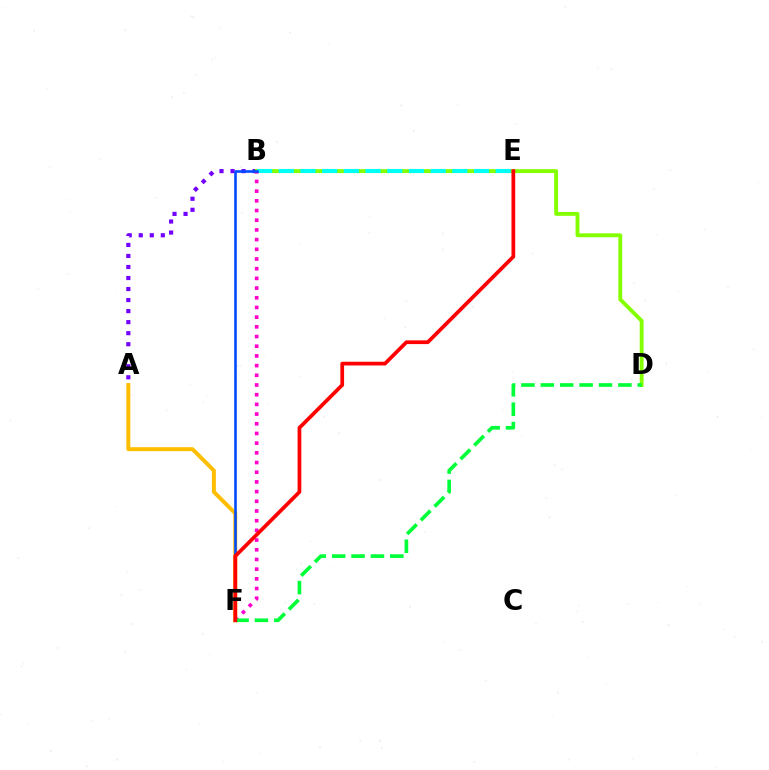{('A', 'F'): [{'color': '#ffbd00', 'line_style': 'solid', 'thickness': 2.84}], ('A', 'B'): [{'color': '#7200ff', 'line_style': 'dotted', 'thickness': 3.0}], ('B', 'D'): [{'color': '#84ff00', 'line_style': 'solid', 'thickness': 2.79}], ('B', 'E'): [{'color': '#00fff6', 'line_style': 'dashed', 'thickness': 2.95}], ('B', 'F'): [{'color': '#ff00cf', 'line_style': 'dotted', 'thickness': 2.63}, {'color': '#004bff', 'line_style': 'solid', 'thickness': 1.87}], ('D', 'F'): [{'color': '#00ff39', 'line_style': 'dashed', 'thickness': 2.63}], ('E', 'F'): [{'color': '#ff0000', 'line_style': 'solid', 'thickness': 2.69}]}